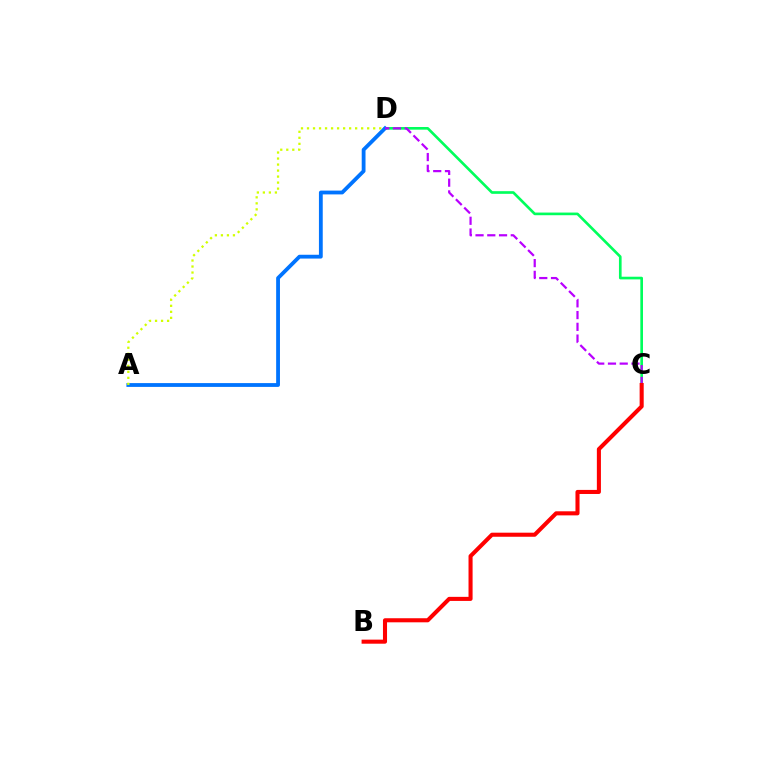{('C', 'D'): [{'color': '#00ff5c', 'line_style': 'solid', 'thickness': 1.91}, {'color': '#b900ff', 'line_style': 'dashed', 'thickness': 1.6}], ('A', 'D'): [{'color': '#0074ff', 'line_style': 'solid', 'thickness': 2.74}, {'color': '#d1ff00', 'line_style': 'dotted', 'thickness': 1.63}], ('B', 'C'): [{'color': '#ff0000', 'line_style': 'solid', 'thickness': 2.93}]}